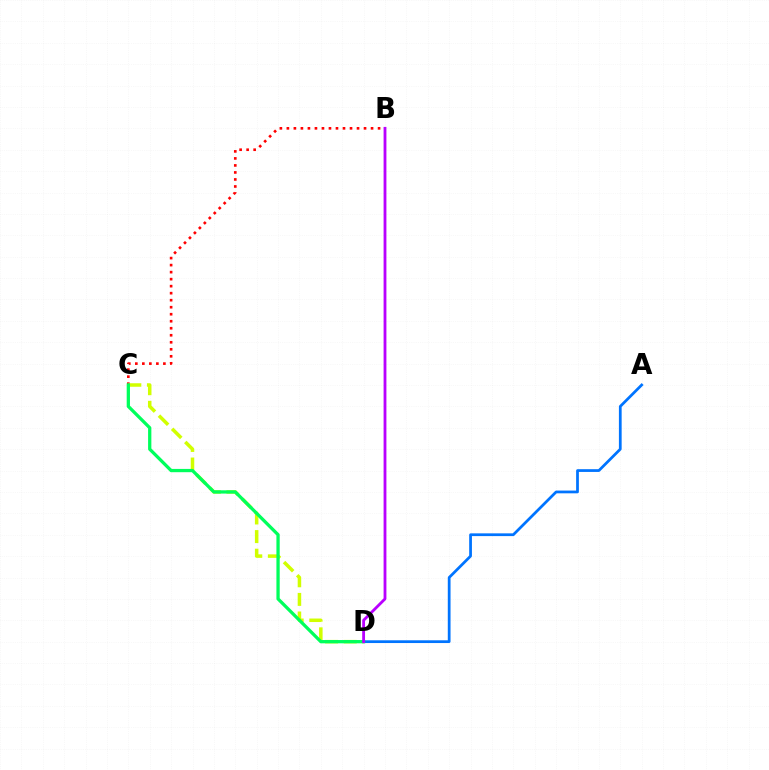{('B', 'C'): [{'color': '#ff0000', 'line_style': 'dotted', 'thickness': 1.91}], ('C', 'D'): [{'color': '#d1ff00', 'line_style': 'dashed', 'thickness': 2.53}, {'color': '#00ff5c', 'line_style': 'solid', 'thickness': 2.36}], ('A', 'D'): [{'color': '#0074ff', 'line_style': 'solid', 'thickness': 1.98}], ('B', 'D'): [{'color': '#b900ff', 'line_style': 'solid', 'thickness': 2.03}]}